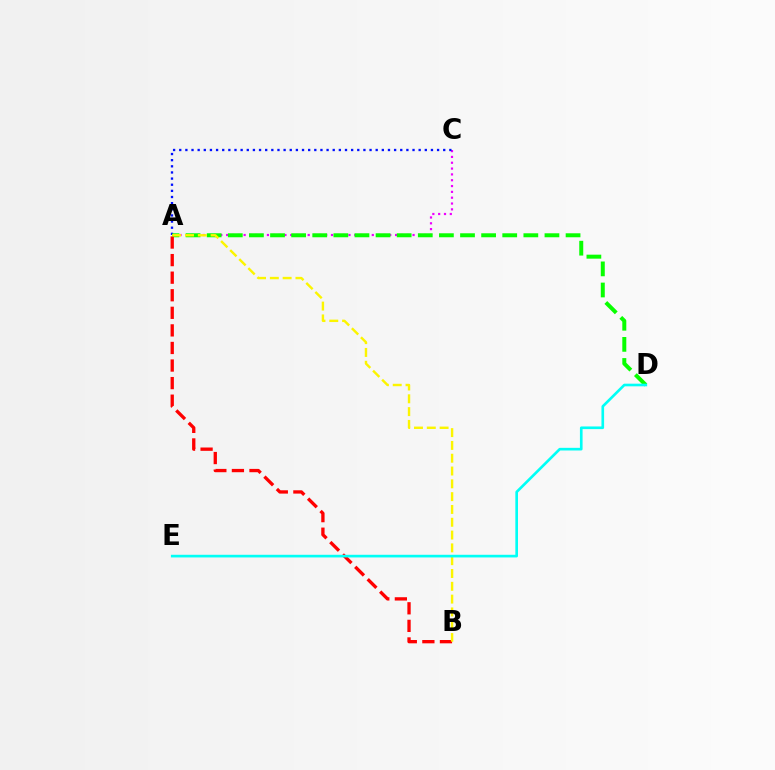{('A', 'C'): [{'color': '#ee00ff', 'line_style': 'dotted', 'thickness': 1.58}, {'color': '#0010ff', 'line_style': 'dotted', 'thickness': 1.67}], ('A', 'D'): [{'color': '#08ff00', 'line_style': 'dashed', 'thickness': 2.87}], ('A', 'B'): [{'color': '#ff0000', 'line_style': 'dashed', 'thickness': 2.39}, {'color': '#fcf500', 'line_style': 'dashed', 'thickness': 1.74}], ('D', 'E'): [{'color': '#00fff6', 'line_style': 'solid', 'thickness': 1.91}]}